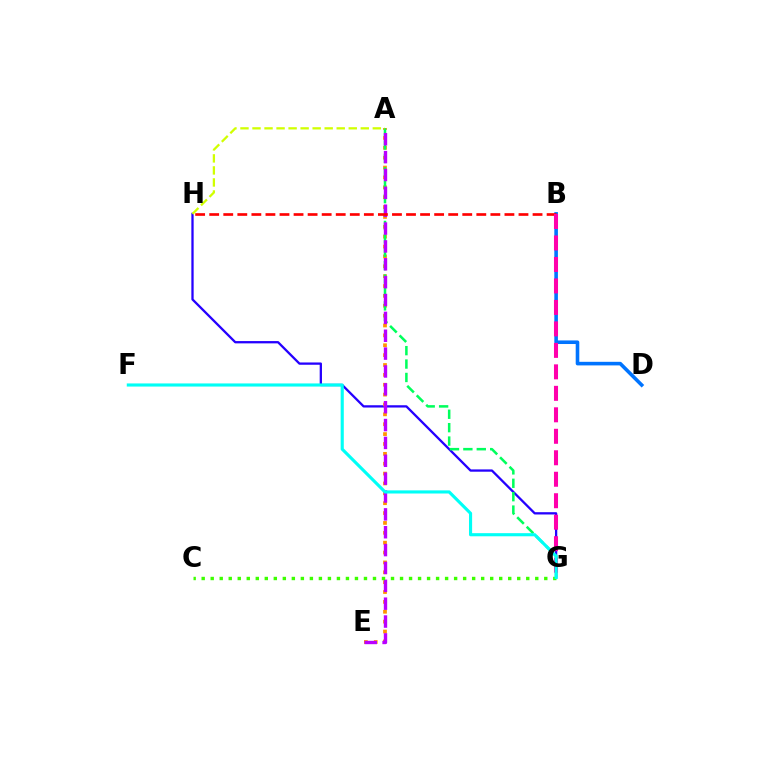{('G', 'H'): [{'color': '#2500ff', 'line_style': 'solid', 'thickness': 1.65}], ('B', 'D'): [{'color': '#0074ff', 'line_style': 'solid', 'thickness': 2.59}], ('A', 'E'): [{'color': '#ff9400', 'line_style': 'dotted', 'thickness': 2.68}, {'color': '#b900ff', 'line_style': 'dashed', 'thickness': 2.43}], ('A', 'G'): [{'color': '#00ff5c', 'line_style': 'dashed', 'thickness': 1.82}], ('C', 'G'): [{'color': '#3dff00', 'line_style': 'dotted', 'thickness': 2.45}], ('A', 'H'): [{'color': '#d1ff00', 'line_style': 'dashed', 'thickness': 1.63}], ('B', 'H'): [{'color': '#ff0000', 'line_style': 'dashed', 'thickness': 1.91}], ('B', 'G'): [{'color': '#ff00ac', 'line_style': 'dashed', 'thickness': 2.92}], ('F', 'G'): [{'color': '#00fff6', 'line_style': 'solid', 'thickness': 2.25}]}